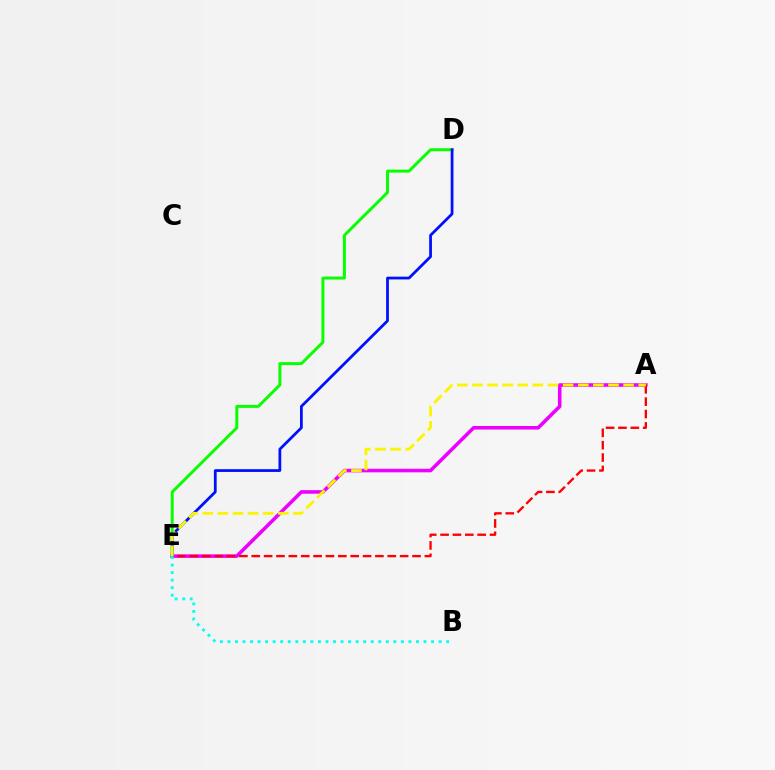{('A', 'E'): [{'color': '#ee00ff', 'line_style': 'solid', 'thickness': 2.57}, {'color': '#ff0000', 'line_style': 'dashed', 'thickness': 1.68}, {'color': '#fcf500', 'line_style': 'dashed', 'thickness': 2.05}], ('D', 'E'): [{'color': '#08ff00', 'line_style': 'solid', 'thickness': 2.14}, {'color': '#0010ff', 'line_style': 'solid', 'thickness': 1.99}], ('B', 'E'): [{'color': '#00fff6', 'line_style': 'dotted', 'thickness': 2.05}]}